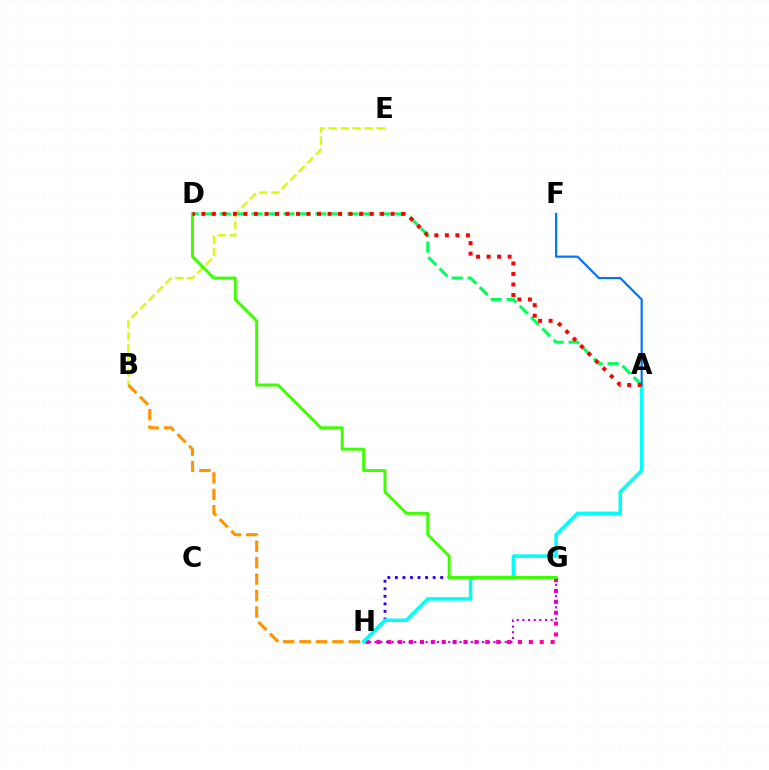{('G', 'H'): [{'color': '#2500ff', 'line_style': 'dotted', 'thickness': 2.05}, {'color': '#ff00ac', 'line_style': 'dotted', 'thickness': 2.96}, {'color': '#b900ff', 'line_style': 'dotted', 'thickness': 1.54}], ('B', 'E'): [{'color': '#d1ff00', 'line_style': 'dashed', 'thickness': 1.64}], ('A', 'H'): [{'color': '#00fff6', 'line_style': 'solid', 'thickness': 2.52}], ('D', 'G'): [{'color': '#3dff00', 'line_style': 'solid', 'thickness': 2.12}], ('A', 'D'): [{'color': '#00ff5c', 'line_style': 'dashed', 'thickness': 2.17}, {'color': '#ff0000', 'line_style': 'dotted', 'thickness': 2.86}], ('A', 'F'): [{'color': '#0074ff', 'line_style': 'solid', 'thickness': 1.57}], ('B', 'H'): [{'color': '#ff9400', 'line_style': 'dashed', 'thickness': 2.23}]}